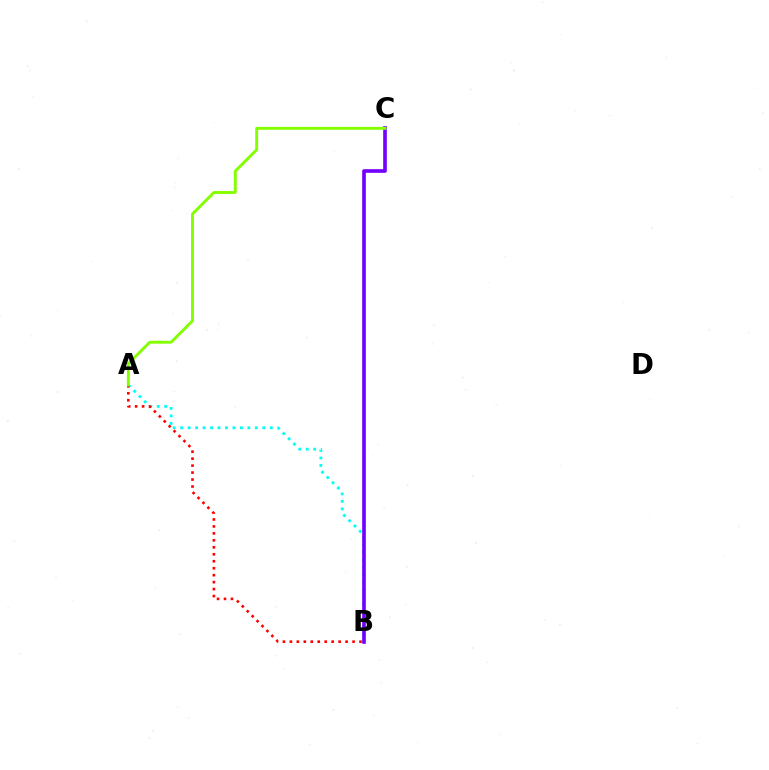{('A', 'B'): [{'color': '#00fff6', 'line_style': 'dotted', 'thickness': 2.03}, {'color': '#ff0000', 'line_style': 'dotted', 'thickness': 1.89}], ('B', 'C'): [{'color': '#7200ff', 'line_style': 'solid', 'thickness': 2.62}], ('A', 'C'): [{'color': '#84ff00', 'line_style': 'solid', 'thickness': 2.09}]}